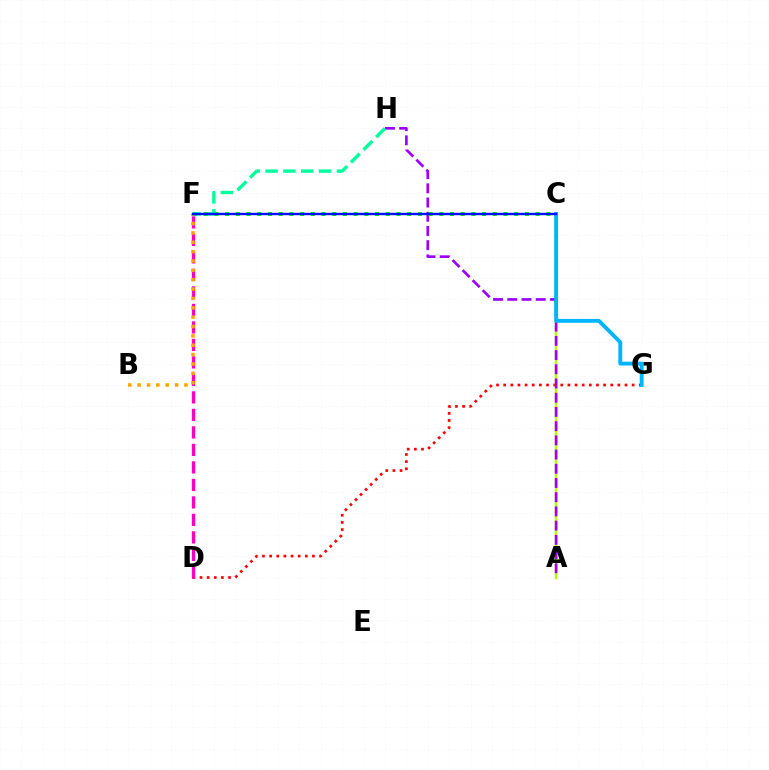{('D', 'G'): [{'color': '#ff0000', 'line_style': 'dotted', 'thickness': 1.94}], ('A', 'C'): [{'color': '#b3ff00', 'line_style': 'solid', 'thickness': 1.73}], ('A', 'H'): [{'color': '#9b00ff', 'line_style': 'dashed', 'thickness': 1.93}], ('D', 'F'): [{'color': '#ff00bd', 'line_style': 'dashed', 'thickness': 2.38}], ('C', 'G'): [{'color': '#00b5ff', 'line_style': 'solid', 'thickness': 2.79}], ('C', 'F'): [{'color': '#08ff00', 'line_style': 'dotted', 'thickness': 2.91}, {'color': '#0010ff', 'line_style': 'solid', 'thickness': 1.72}], ('B', 'F'): [{'color': '#ffa500', 'line_style': 'dotted', 'thickness': 2.54}], ('F', 'H'): [{'color': '#00ff9d', 'line_style': 'dashed', 'thickness': 2.43}]}